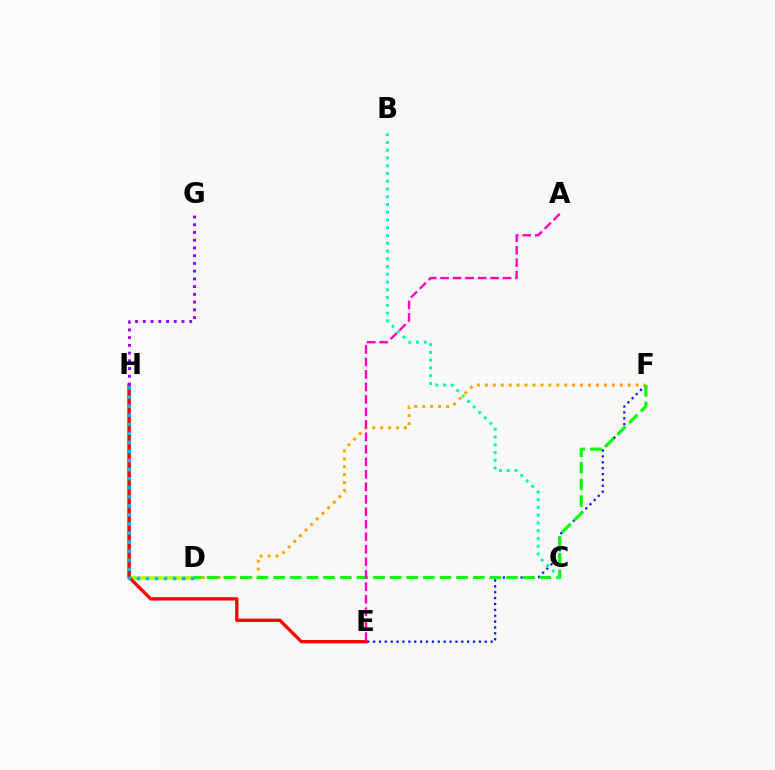{('E', 'F'): [{'color': '#0010ff', 'line_style': 'dotted', 'thickness': 1.6}], ('D', 'F'): [{'color': '#ffa500', 'line_style': 'dotted', 'thickness': 2.16}, {'color': '#08ff00', 'line_style': 'dashed', 'thickness': 2.26}], ('D', 'H'): [{'color': '#b3ff00', 'line_style': 'solid', 'thickness': 2.63}, {'color': '#00b5ff', 'line_style': 'dotted', 'thickness': 2.46}], ('E', 'H'): [{'color': '#ff0000', 'line_style': 'solid', 'thickness': 2.4}], ('G', 'H'): [{'color': '#9b00ff', 'line_style': 'dotted', 'thickness': 2.1}], ('A', 'E'): [{'color': '#ff00bd', 'line_style': 'dashed', 'thickness': 1.7}], ('B', 'C'): [{'color': '#00ff9d', 'line_style': 'dotted', 'thickness': 2.11}]}